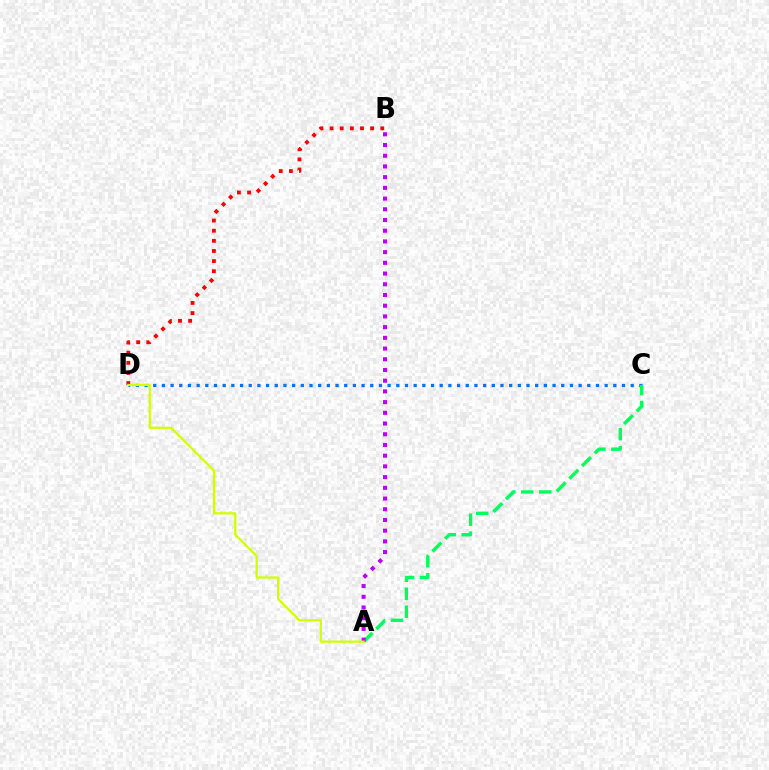{('C', 'D'): [{'color': '#0074ff', 'line_style': 'dotted', 'thickness': 2.36}], ('A', 'C'): [{'color': '#00ff5c', 'line_style': 'dashed', 'thickness': 2.44}], ('A', 'B'): [{'color': '#b900ff', 'line_style': 'dotted', 'thickness': 2.91}], ('B', 'D'): [{'color': '#ff0000', 'line_style': 'dotted', 'thickness': 2.75}], ('A', 'D'): [{'color': '#d1ff00', 'line_style': 'solid', 'thickness': 1.62}]}